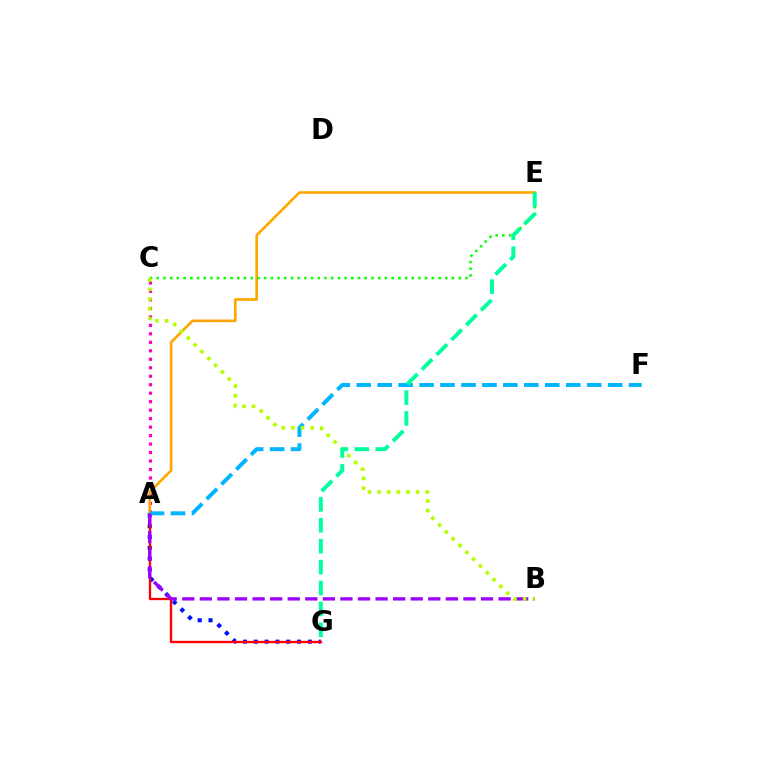{('A', 'G'): [{'color': '#0010ff', 'line_style': 'dotted', 'thickness': 2.94}, {'color': '#ff0000', 'line_style': 'solid', 'thickness': 1.67}], ('A', 'C'): [{'color': '#ff00bd', 'line_style': 'dotted', 'thickness': 2.3}], ('A', 'E'): [{'color': '#ffa500', 'line_style': 'solid', 'thickness': 1.9}], ('C', 'E'): [{'color': '#08ff00', 'line_style': 'dotted', 'thickness': 1.82}], ('A', 'F'): [{'color': '#00b5ff', 'line_style': 'dashed', 'thickness': 2.85}], ('A', 'B'): [{'color': '#9b00ff', 'line_style': 'dashed', 'thickness': 2.39}], ('B', 'C'): [{'color': '#b3ff00', 'line_style': 'dotted', 'thickness': 2.62}], ('E', 'G'): [{'color': '#00ff9d', 'line_style': 'dashed', 'thickness': 2.84}]}